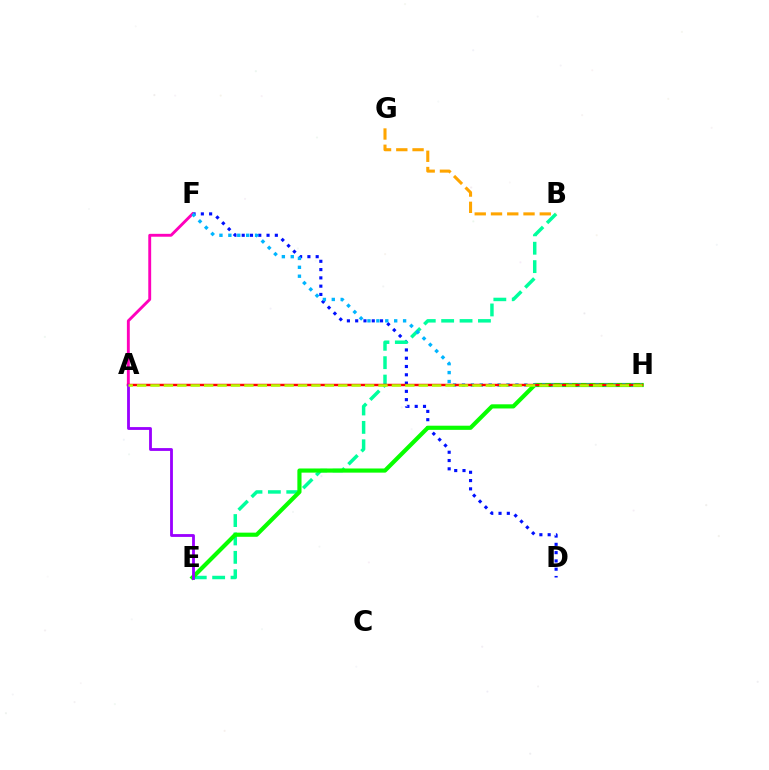{('D', 'F'): [{'color': '#0010ff', 'line_style': 'dotted', 'thickness': 2.25}], ('A', 'F'): [{'color': '#ff00bd', 'line_style': 'solid', 'thickness': 2.08}], ('B', 'E'): [{'color': '#00ff9d', 'line_style': 'dashed', 'thickness': 2.5}], ('E', 'H'): [{'color': '#08ff00', 'line_style': 'solid', 'thickness': 2.99}], ('F', 'H'): [{'color': '#00b5ff', 'line_style': 'dotted', 'thickness': 2.42}], ('B', 'G'): [{'color': '#ffa500', 'line_style': 'dashed', 'thickness': 2.21}], ('A', 'H'): [{'color': '#ff0000', 'line_style': 'solid', 'thickness': 1.76}, {'color': '#b3ff00', 'line_style': 'dashed', 'thickness': 1.82}], ('A', 'E'): [{'color': '#9b00ff', 'line_style': 'solid', 'thickness': 2.03}]}